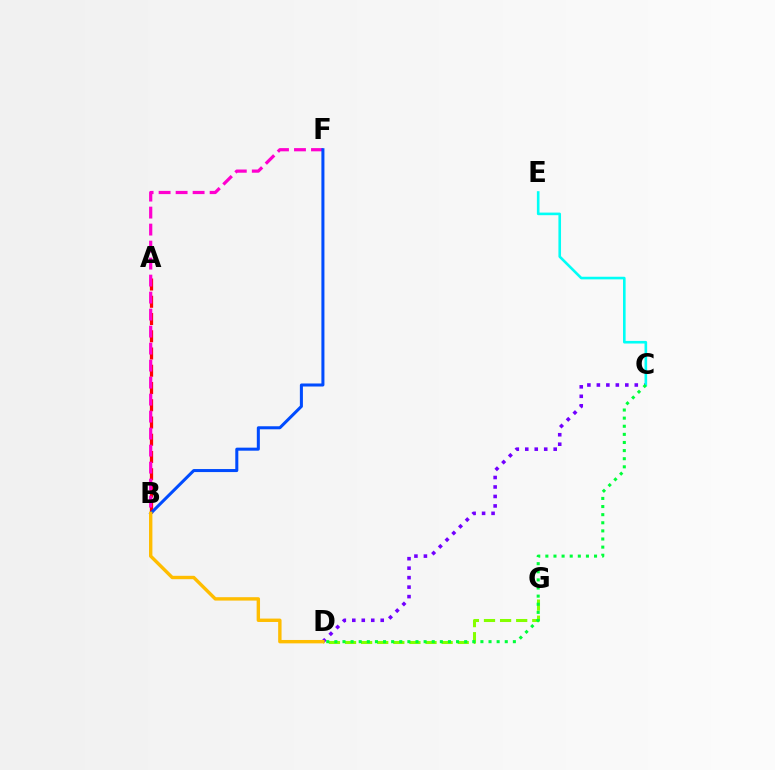{('A', 'B'): [{'color': '#ff0000', 'line_style': 'dashed', 'thickness': 2.34}], ('B', 'F'): [{'color': '#ff00cf', 'line_style': 'dashed', 'thickness': 2.31}, {'color': '#004bff', 'line_style': 'solid', 'thickness': 2.18}], ('D', 'G'): [{'color': '#84ff00', 'line_style': 'dashed', 'thickness': 2.19}], ('C', 'D'): [{'color': '#7200ff', 'line_style': 'dotted', 'thickness': 2.58}, {'color': '#00ff39', 'line_style': 'dotted', 'thickness': 2.2}], ('C', 'E'): [{'color': '#00fff6', 'line_style': 'solid', 'thickness': 1.88}], ('B', 'D'): [{'color': '#ffbd00', 'line_style': 'solid', 'thickness': 2.44}]}